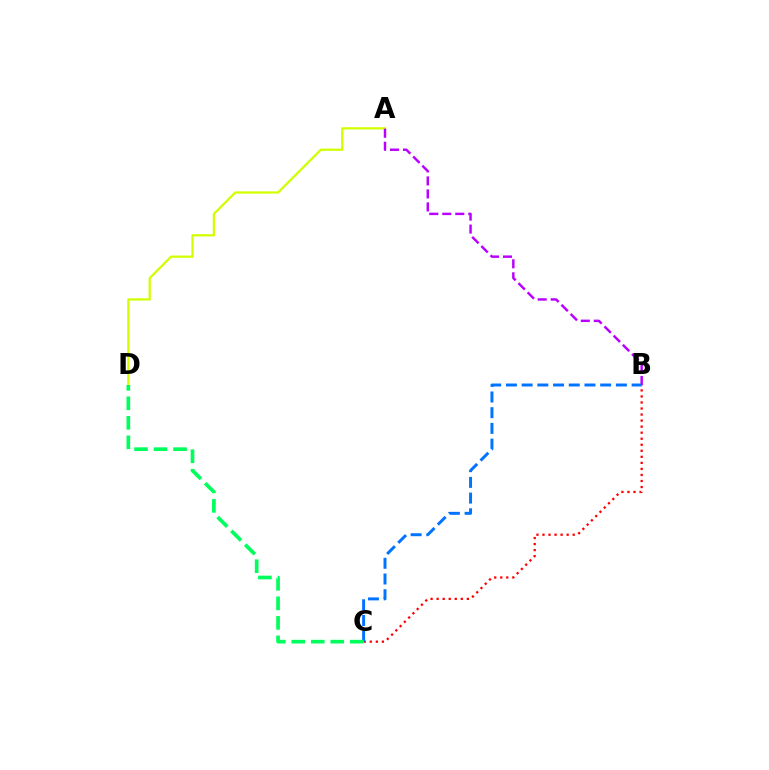{('B', 'C'): [{'color': '#ff0000', 'line_style': 'dotted', 'thickness': 1.64}, {'color': '#0074ff', 'line_style': 'dashed', 'thickness': 2.13}], ('A', 'D'): [{'color': '#d1ff00', 'line_style': 'solid', 'thickness': 1.63}], ('A', 'B'): [{'color': '#b900ff', 'line_style': 'dashed', 'thickness': 1.76}], ('C', 'D'): [{'color': '#00ff5c', 'line_style': 'dashed', 'thickness': 2.65}]}